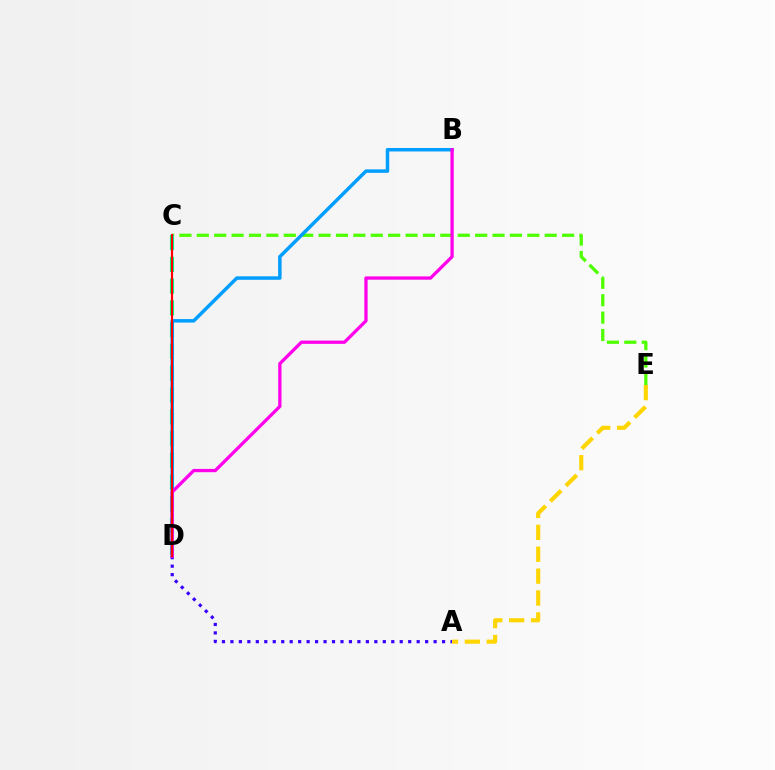{('C', 'E'): [{'color': '#4fff00', 'line_style': 'dashed', 'thickness': 2.36}], ('C', 'D'): [{'color': '#00ff86', 'line_style': 'dashed', 'thickness': 2.96}, {'color': '#ff0000', 'line_style': 'solid', 'thickness': 1.54}], ('B', 'D'): [{'color': '#009eff', 'line_style': 'solid', 'thickness': 2.5}, {'color': '#ff00ed', 'line_style': 'solid', 'thickness': 2.37}], ('A', 'D'): [{'color': '#3700ff', 'line_style': 'dotted', 'thickness': 2.3}], ('A', 'E'): [{'color': '#ffd500', 'line_style': 'dashed', 'thickness': 2.97}]}